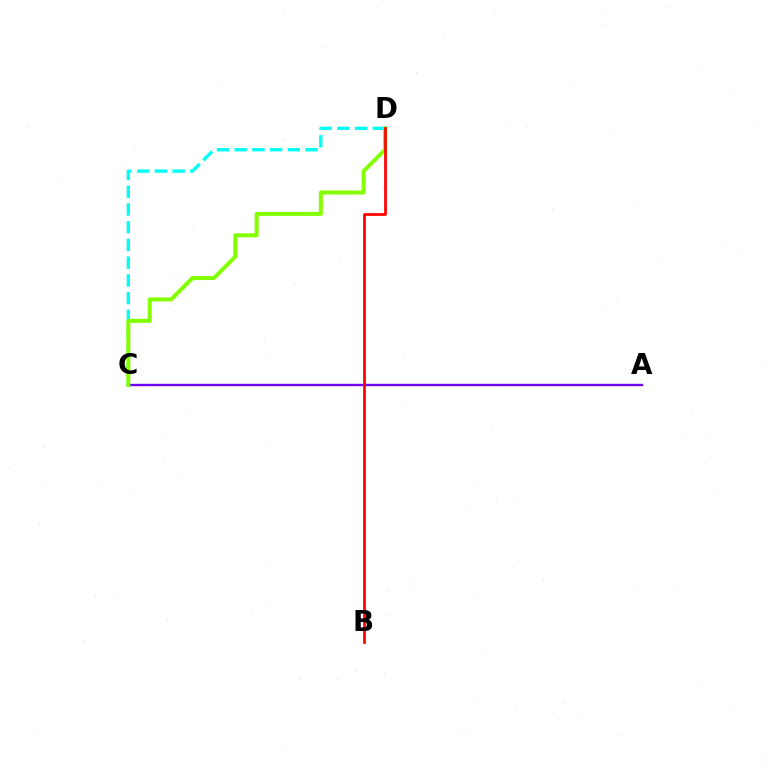{('A', 'C'): [{'color': '#7200ff', 'line_style': 'solid', 'thickness': 1.7}], ('C', 'D'): [{'color': '#00fff6', 'line_style': 'dashed', 'thickness': 2.41}, {'color': '#84ff00', 'line_style': 'solid', 'thickness': 2.88}], ('B', 'D'): [{'color': '#ff0000', 'line_style': 'solid', 'thickness': 1.97}]}